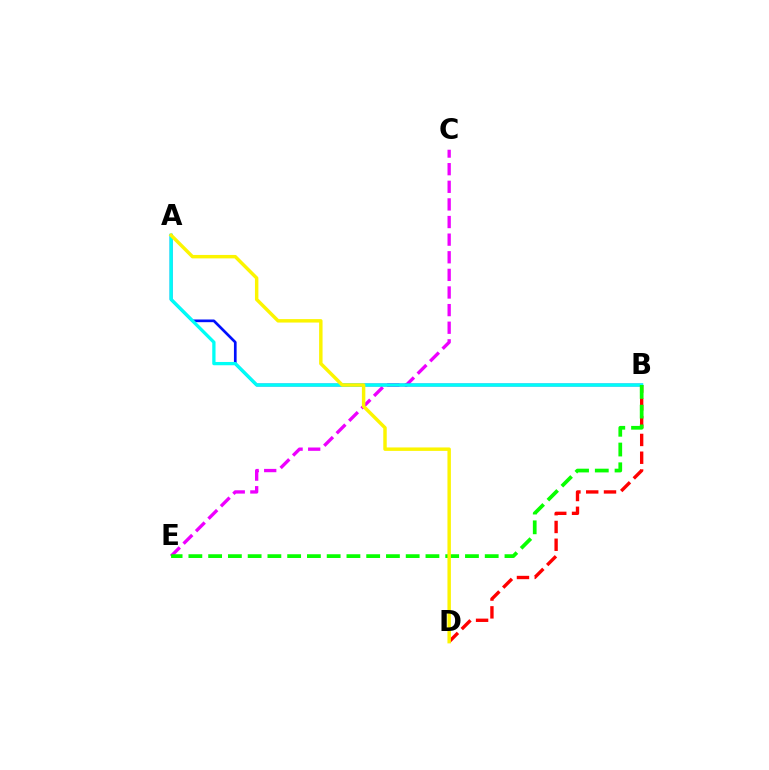{('B', 'D'): [{'color': '#ff0000', 'line_style': 'dashed', 'thickness': 2.42}], ('C', 'E'): [{'color': '#ee00ff', 'line_style': 'dashed', 'thickness': 2.39}], ('A', 'B'): [{'color': '#0010ff', 'line_style': 'solid', 'thickness': 1.93}, {'color': '#00fff6', 'line_style': 'solid', 'thickness': 2.36}], ('B', 'E'): [{'color': '#08ff00', 'line_style': 'dashed', 'thickness': 2.68}], ('A', 'D'): [{'color': '#fcf500', 'line_style': 'solid', 'thickness': 2.48}]}